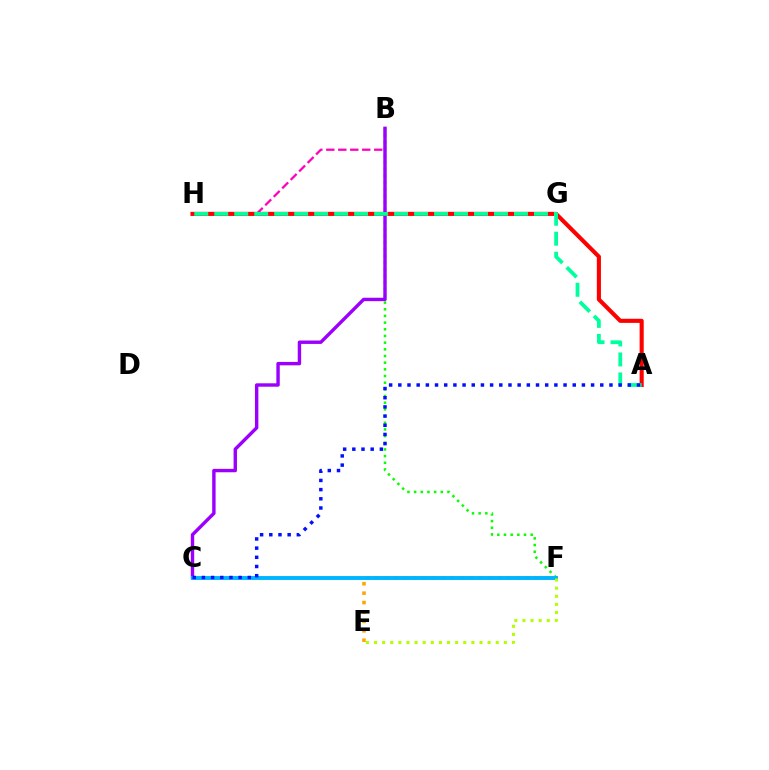{('B', 'F'): [{'color': '#08ff00', 'line_style': 'dotted', 'thickness': 1.81}], ('E', 'F'): [{'color': '#ffa500', 'line_style': 'dotted', 'thickness': 2.56}, {'color': '#b3ff00', 'line_style': 'dotted', 'thickness': 2.21}], ('B', 'H'): [{'color': '#ff00bd', 'line_style': 'dashed', 'thickness': 1.63}], ('B', 'C'): [{'color': '#9b00ff', 'line_style': 'solid', 'thickness': 2.45}], ('C', 'F'): [{'color': '#00b5ff', 'line_style': 'solid', 'thickness': 2.81}], ('A', 'H'): [{'color': '#ff0000', 'line_style': 'solid', 'thickness': 2.95}, {'color': '#00ff9d', 'line_style': 'dashed', 'thickness': 2.71}], ('A', 'C'): [{'color': '#0010ff', 'line_style': 'dotted', 'thickness': 2.49}]}